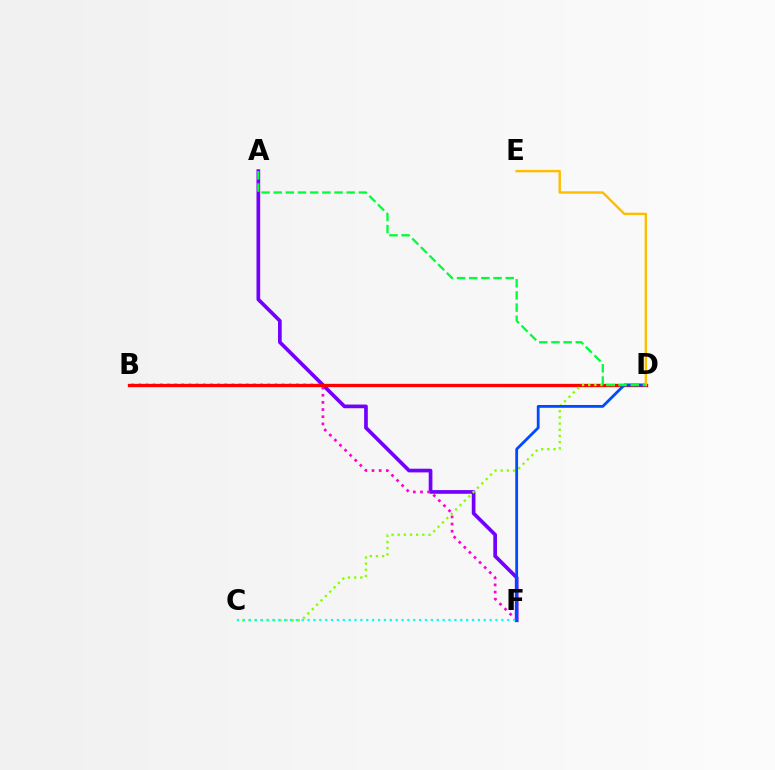{('A', 'F'): [{'color': '#7200ff', 'line_style': 'solid', 'thickness': 2.65}], ('B', 'F'): [{'color': '#ff00cf', 'line_style': 'dotted', 'thickness': 1.95}], ('B', 'D'): [{'color': '#ff0000', 'line_style': 'solid', 'thickness': 2.4}], ('C', 'D'): [{'color': '#84ff00', 'line_style': 'dotted', 'thickness': 1.67}], ('D', 'F'): [{'color': '#004bff', 'line_style': 'solid', 'thickness': 2.01}], ('D', 'E'): [{'color': '#ffbd00', 'line_style': 'solid', 'thickness': 1.72}], ('C', 'F'): [{'color': '#00fff6', 'line_style': 'dotted', 'thickness': 1.6}], ('A', 'D'): [{'color': '#00ff39', 'line_style': 'dashed', 'thickness': 1.65}]}